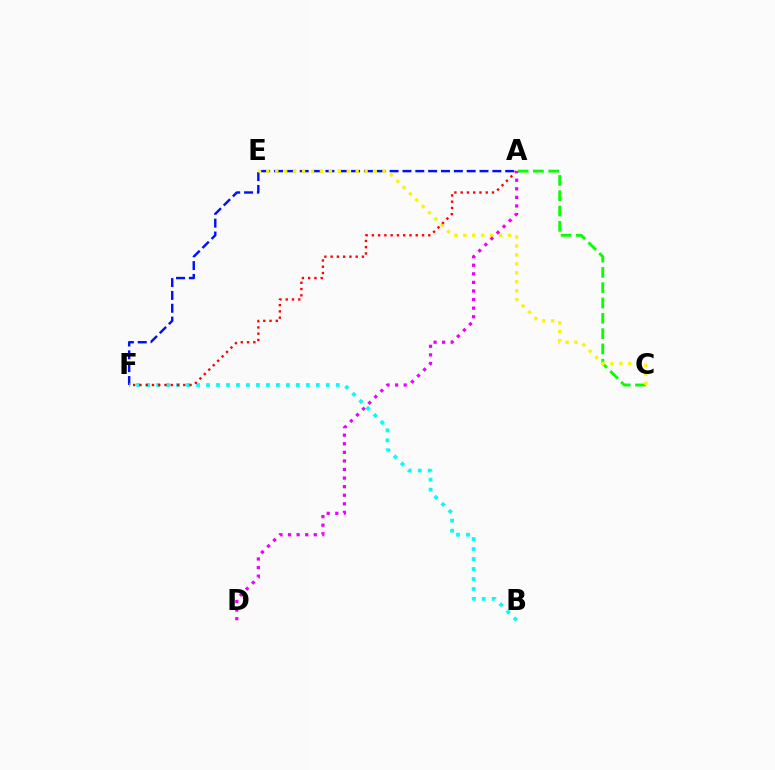{('A', 'C'): [{'color': '#08ff00', 'line_style': 'dashed', 'thickness': 2.08}], ('A', 'F'): [{'color': '#0010ff', 'line_style': 'dashed', 'thickness': 1.74}, {'color': '#ff0000', 'line_style': 'dotted', 'thickness': 1.7}], ('B', 'F'): [{'color': '#00fff6', 'line_style': 'dotted', 'thickness': 2.71}], ('C', 'E'): [{'color': '#fcf500', 'line_style': 'dotted', 'thickness': 2.43}], ('A', 'D'): [{'color': '#ee00ff', 'line_style': 'dotted', 'thickness': 2.33}]}